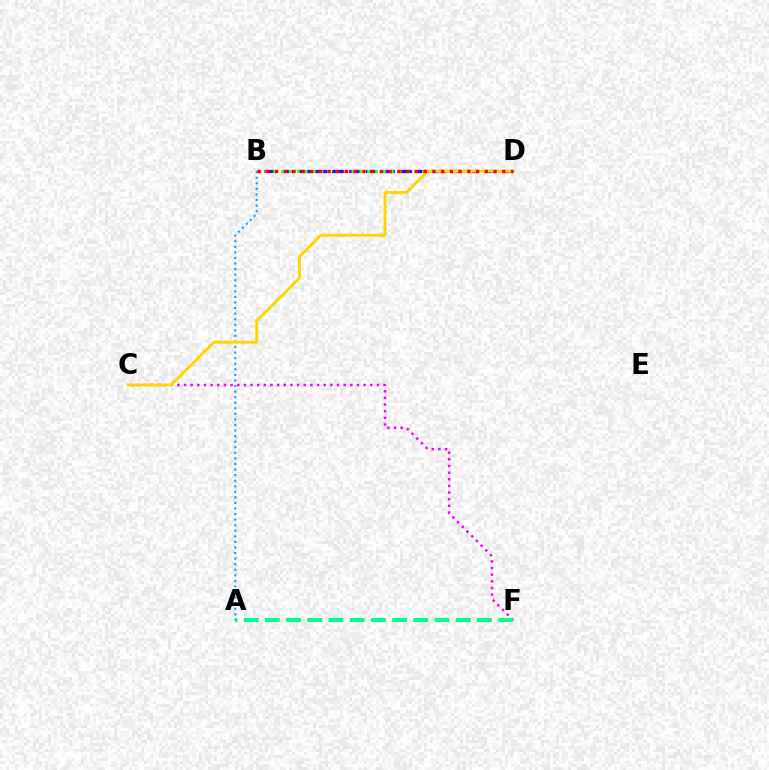{('C', 'F'): [{'color': '#ff00ed', 'line_style': 'dotted', 'thickness': 1.81}], ('A', 'B'): [{'color': '#009eff', 'line_style': 'dotted', 'thickness': 1.51}], ('B', 'D'): [{'color': '#3700ff', 'line_style': 'dashed', 'thickness': 2.3}, {'color': '#4fff00', 'line_style': 'dotted', 'thickness': 2.13}, {'color': '#ff0000', 'line_style': 'dotted', 'thickness': 2.37}], ('C', 'D'): [{'color': '#ffd500', 'line_style': 'solid', 'thickness': 2.08}], ('A', 'F'): [{'color': '#00ff86', 'line_style': 'dashed', 'thickness': 2.88}]}